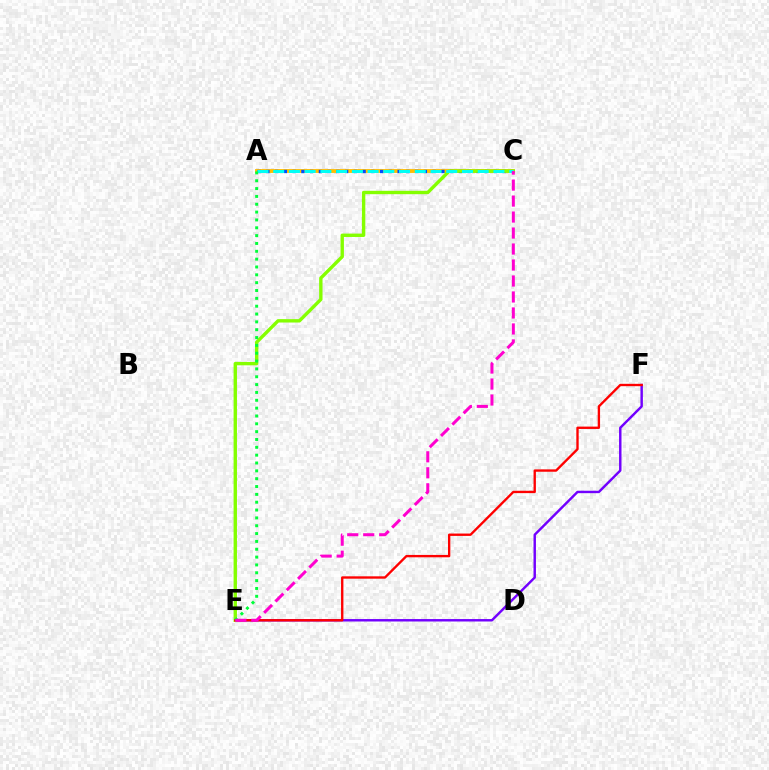{('A', 'C'): [{'color': '#ffbd00', 'line_style': 'solid', 'thickness': 2.77}, {'color': '#004bff', 'line_style': 'dotted', 'thickness': 2.38}, {'color': '#00fff6', 'line_style': 'dashed', 'thickness': 2.14}], ('E', 'F'): [{'color': '#7200ff', 'line_style': 'solid', 'thickness': 1.76}, {'color': '#ff0000', 'line_style': 'solid', 'thickness': 1.7}], ('C', 'E'): [{'color': '#84ff00', 'line_style': 'solid', 'thickness': 2.44}, {'color': '#ff00cf', 'line_style': 'dashed', 'thickness': 2.17}], ('A', 'E'): [{'color': '#00ff39', 'line_style': 'dotted', 'thickness': 2.13}]}